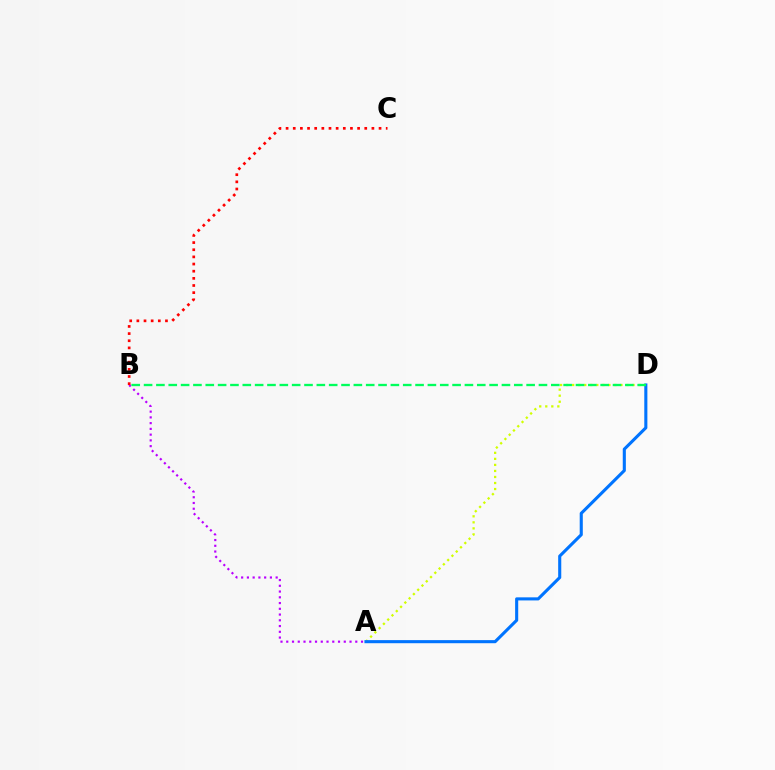{('A', 'D'): [{'color': '#d1ff00', 'line_style': 'dotted', 'thickness': 1.64}, {'color': '#0074ff', 'line_style': 'solid', 'thickness': 2.22}], ('B', 'D'): [{'color': '#00ff5c', 'line_style': 'dashed', 'thickness': 1.68}], ('A', 'B'): [{'color': '#b900ff', 'line_style': 'dotted', 'thickness': 1.56}], ('B', 'C'): [{'color': '#ff0000', 'line_style': 'dotted', 'thickness': 1.94}]}